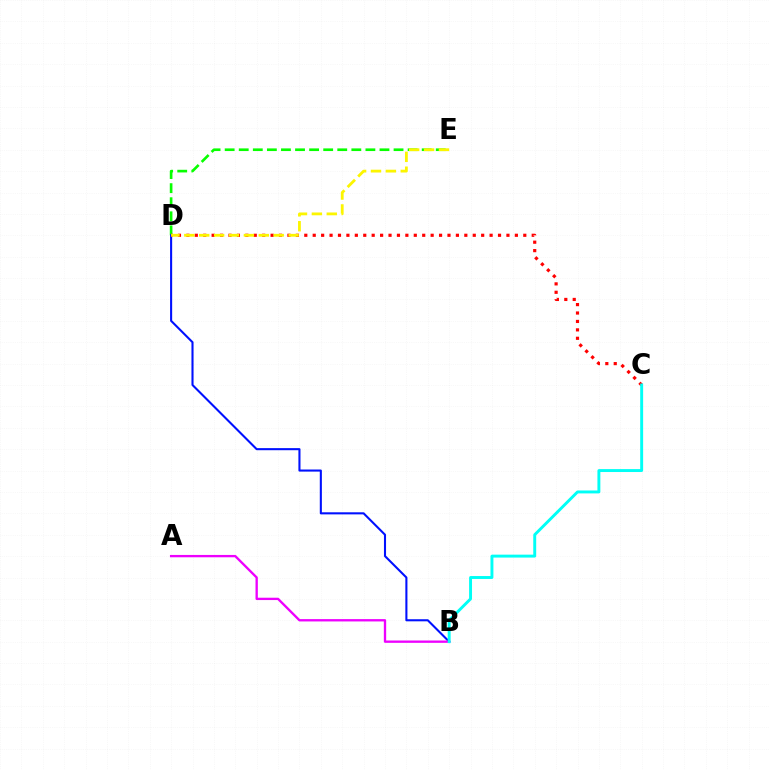{('D', 'E'): [{'color': '#08ff00', 'line_style': 'dashed', 'thickness': 1.91}, {'color': '#fcf500', 'line_style': 'dashed', 'thickness': 2.02}], ('B', 'D'): [{'color': '#0010ff', 'line_style': 'solid', 'thickness': 1.5}], ('A', 'B'): [{'color': '#ee00ff', 'line_style': 'solid', 'thickness': 1.68}], ('C', 'D'): [{'color': '#ff0000', 'line_style': 'dotted', 'thickness': 2.29}], ('B', 'C'): [{'color': '#00fff6', 'line_style': 'solid', 'thickness': 2.11}]}